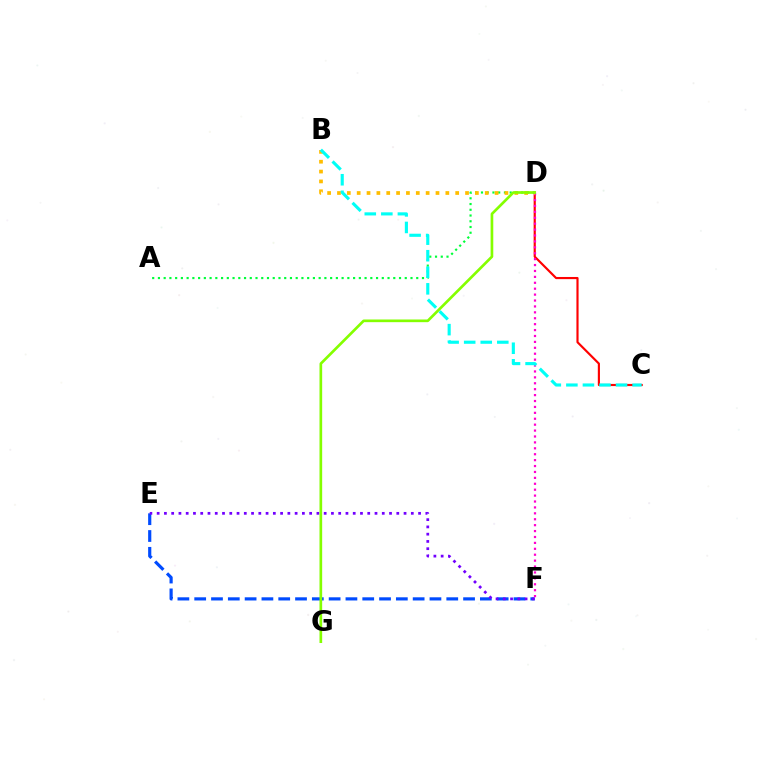{('A', 'D'): [{'color': '#00ff39', 'line_style': 'dotted', 'thickness': 1.56}], ('E', 'F'): [{'color': '#004bff', 'line_style': 'dashed', 'thickness': 2.28}, {'color': '#7200ff', 'line_style': 'dotted', 'thickness': 1.97}], ('C', 'D'): [{'color': '#ff0000', 'line_style': 'solid', 'thickness': 1.55}], ('D', 'F'): [{'color': '#ff00cf', 'line_style': 'dotted', 'thickness': 1.61}], ('B', 'D'): [{'color': '#ffbd00', 'line_style': 'dotted', 'thickness': 2.68}], ('D', 'G'): [{'color': '#84ff00', 'line_style': 'solid', 'thickness': 1.92}], ('B', 'C'): [{'color': '#00fff6', 'line_style': 'dashed', 'thickness': 2.25}]}